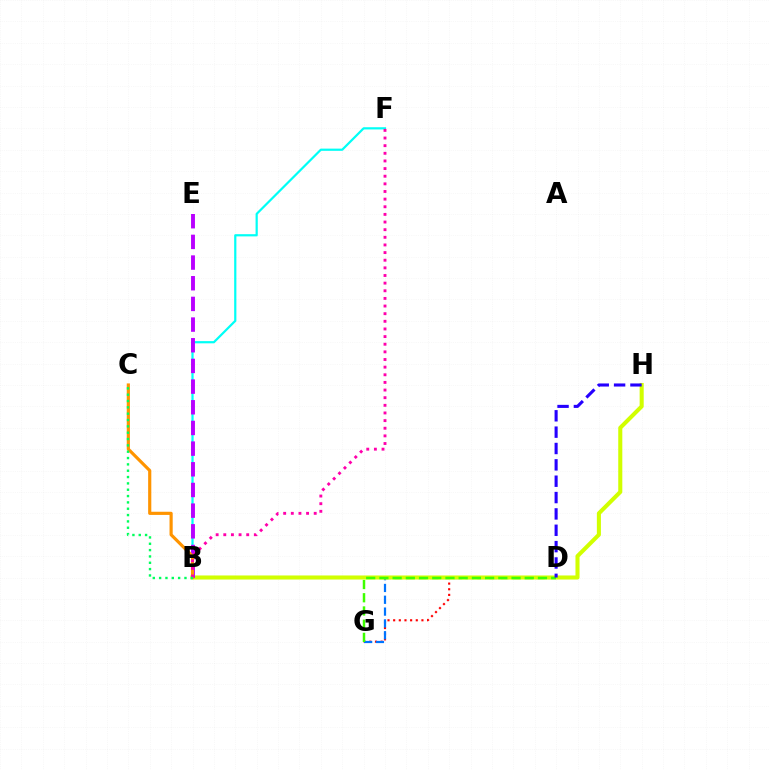{('D', 'G'): [{'color': '#ff0000', 'line_style': 'dotted', 'thickness': 1.54}, {'color': '#0074ff', 'line_style': 'dashed', 'thickness': 1.61}, {'color': '#3dff00', 'line_style': 'dashed', 'thickness': 1.8}], ('B', 'F'): [{'color': '#00fff6', 'line_style': 'solid', 'thickness': 1.59}, {'color': '#ff00ac', 'line_style': 'dotted', 'thickness': 2.07}], ('B', 'H'): [{'color': '#d1ff00', 'line_style': 'solid', 'thickness': 2.93}], ('D', 'H'): [{'color': '#2500ff', 'line_style': 'dashed', 'thickness': 2.22}], ('B', 'E'): [{'color': '#b900ff', 'line_style': 'dashed', 'thickness': 2.81}], ('B', 'C'): [{'color': '#ff9400', 'line_style': 'solid', 'thickness': 2.28}, {'color': '#00ff5c', 'line_style': 'dotted', 'thickness': 1.72}]}